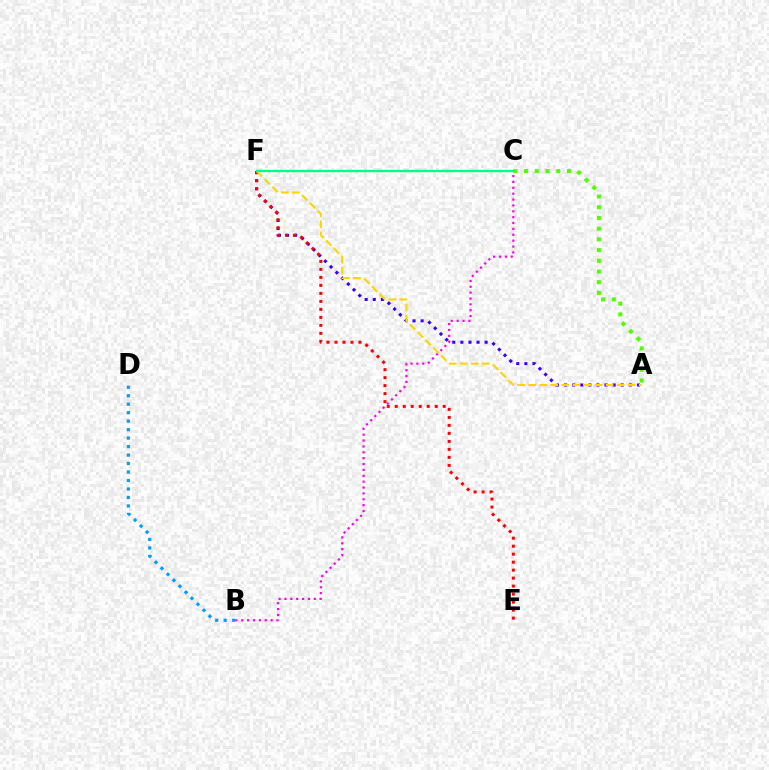{('A', 'F'): [{'color': '#3700ff', 'line_style': 'dotted', 'thickness': 2.2}, {'color': '#ffd500', 'line_style': 'dashed', 'thickness': 1.5}], ('E', 'F'): [{'color': '#ff0000', 'line_style': 'dotted', 'thickness': 2.17}], ('B', 'C'): [{'color': '#ff00ed', 'line_style': 'dotted', 'thickness': 1.6}], ('A', 'C'): [{'color': '#4fff00', 'line_style': 'dotted', 'thickness': 2.91}], ('B', 'D'): [{'color': '#009eff', 'line_style': 'dotted', 'thickness': 2.3}], ('C', 'F'): [{'color': '#00ff86', 'line_style': 'solid', 'thickness': 1.68}]}